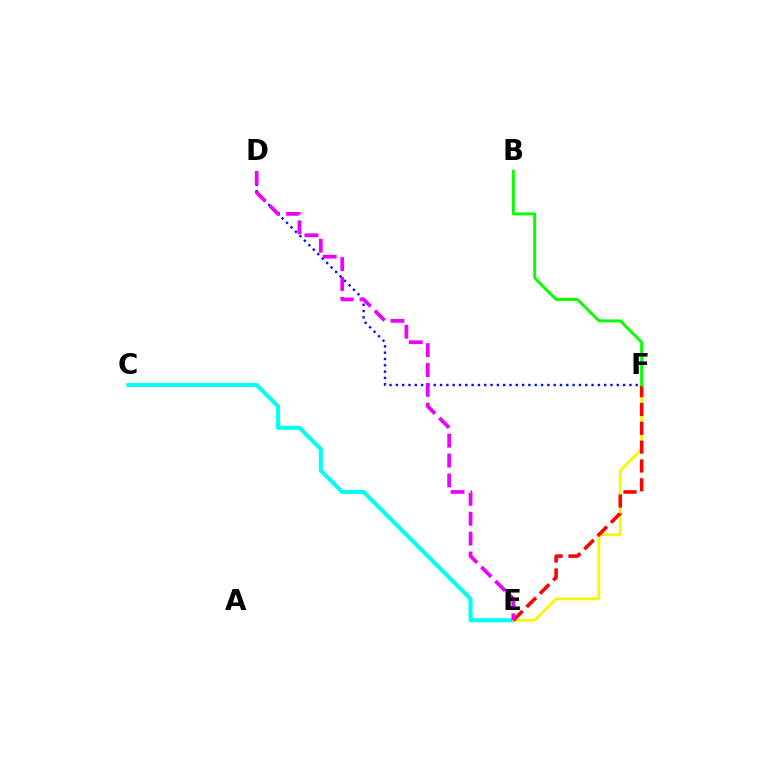{('D', 'F'): [{'color': '#0010ff', 'line_style': 'dotted', 'thickness': 1.71}], ('C', 'E'): [{'color': '#00fff6', 'line_style': 'solid', 'thickness': 2.93}], ('E', 'F'): [{'color': '#fcf500', 'line_style': 'solid', 'thickness': 2.0}, {'color': '#ff0000', 'line_style': 'dashed', 'thickness': 2.56}], ('B', 'F'): [{'color': '#08ff00', 'line_style': 'solid', 'thickness': 2.11}], ('D', 'E'): [{'color': '#ee00ff', 'line_style': 'dashed', 'thickness': 2.7}]}